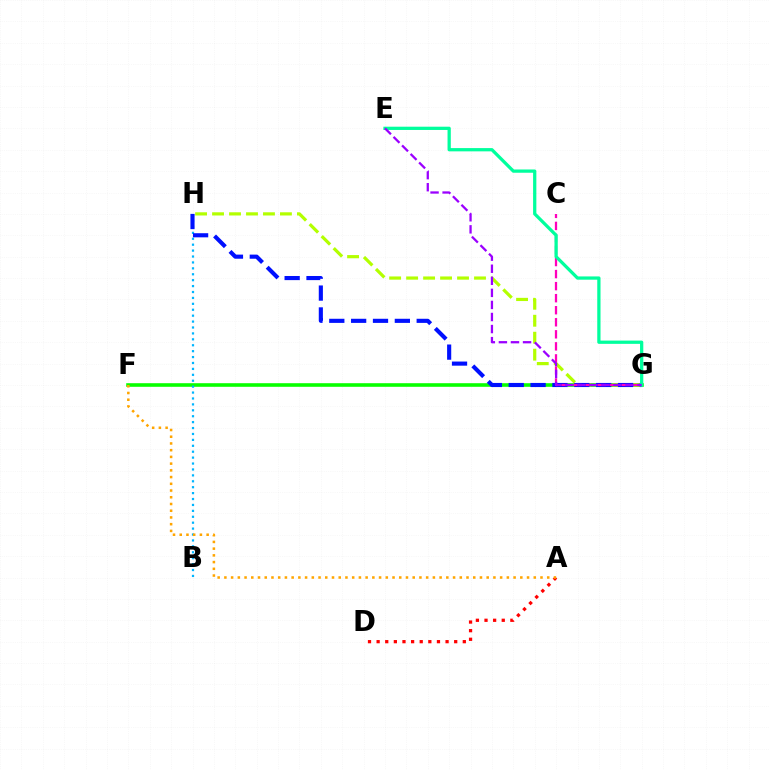{('F', 'G'): [{'color': '#08ff00', 'line_style': 'solid', 'thickness': 2.59}], ('B', 'H'): [{'color': '#00b5ff', 'line_style': 'dotted', 'thickness': 1.61}], ('G', 'H'): [{'color': '#b3ff00', 'line_style': 'dashed', 'thickness': 2.31}, {'color': '#0010ff', 'line_style': 'dashed', 'thickness': 2.97}], ('A', 'D'): [{'color': '#ff0000', 'line_style': 'dotted', 'thickness': 2.34}], ('C', 'G'): [{'color': '#ff00bd', 'line_style': 'dashed', 'thickness': 1.64}], ('E', 'G'): [{'color': '#00ff9d', 'line_style': 'solid', 'thickness': 2.35}, {'color': '#9b00ff', 'line_style': 'dashed', 'thickness': 1.64}], ('A', 'F'): [{'color': '#ffa500', 'line_style': 'dotted', 'thickness': 1.83}]}